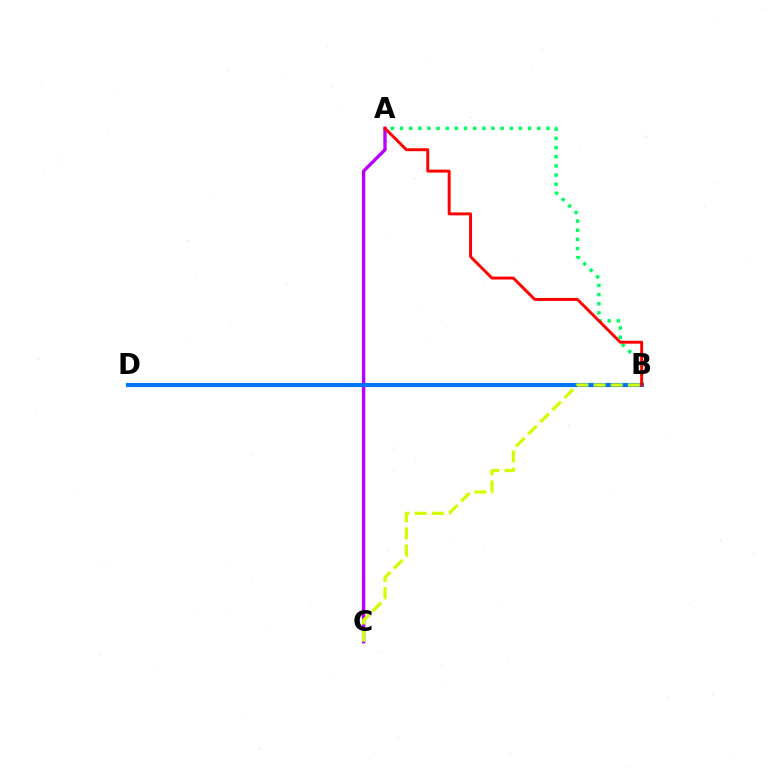{('A', 'C'): [{'color': '#b900ff', 'line_style': 'solid', 'thickness': 2.42}], ('A', 'B'): [{'color': '#00ff5c', 'line_style': 'dotted', 'thickness': 2.49}, {'color': '#ff0000', 'line_style': 'solid', 'thickness': 2.11}], ('B', 'D'): [{'color': '#0074ff', 'line_style': 'solid', 'thickness': 2.94}], ('B', 'C'): [{'color': '#d1ff00', 'line_style': 'dashed', 'thickness': 2.33}]}